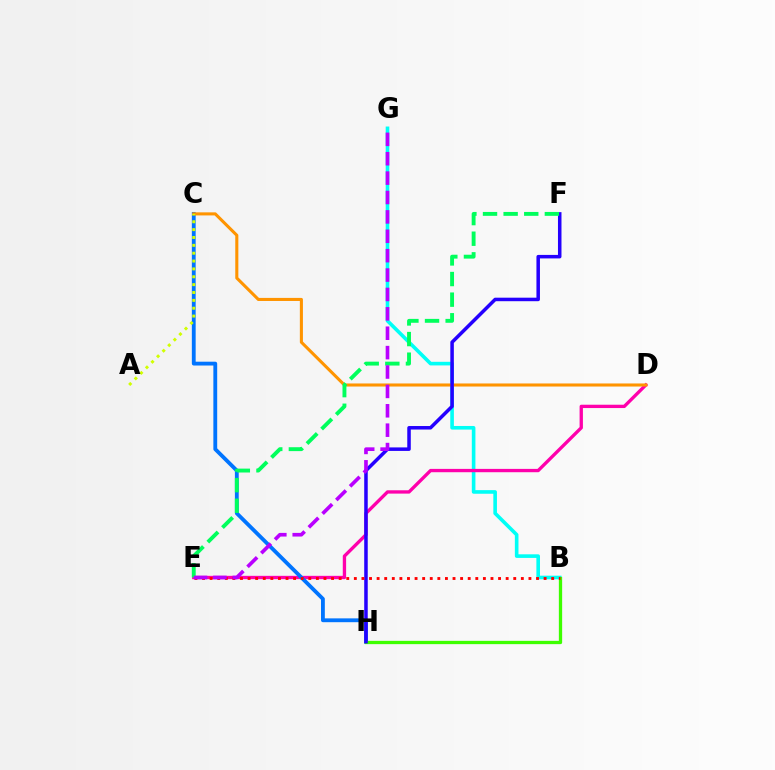{('B', 'G'): [{'color': '#00fff6', 'line_style': 'solid', 'thickness': 2.6}], ('D', 'E'): [{'color': '#ff00ac', 'line_style': 'solid', 'thickness': 2.4}], ('C', 'H'): [{'color': '#0074ff', 'line_style': 'solid', 'thickness': 2.75}], ('B', 'H'): [{'color': '#3dff00', 'line_style': 'solid', 'thickness': 2.37}], ('C', 'D'): [{'color': '#ff9400', 'line_style': 'solid', 'thickness': 2.21}], ('F', 'H'): [{'color': '#2500ff', 'line_style': 'solid', 'thickness': 2.53}], ('B', 'E'): [{'color': '#ff0000', 'line_style': 'dotted', 'thickness': 2.06}], ('A', 'C'): [{'color': '#d1ff00', 'line_style': 'dotted', 'thickness': 2.14}], ('E', 'F'): [{'color': '#00ff5c', 'line_style': 'dashed', 'thickness': 2.8}], ('E', 'G'): [{'color': '#b900ff', 'line_style': 'dashed', 'thickness': 2.63}]}